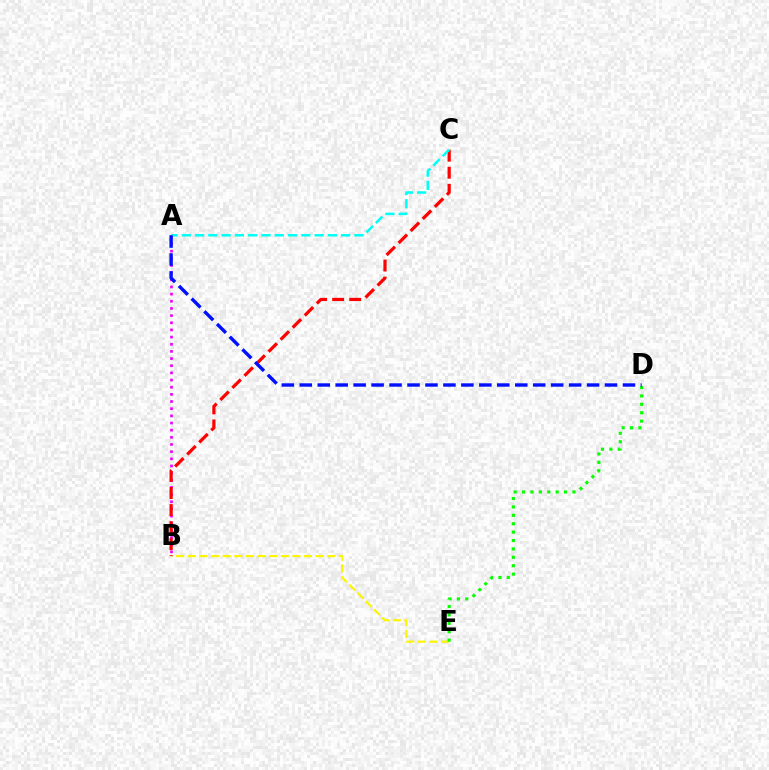{('B', 'E'): [{'color': '#fcf500', 'line_style': 'dashed', 'thickness': 1.58}], ('A', 'B'): [{'color': '#ee00ff', 'line_style': 'dotted', 'thickness': 1.95}], ('D', 'E'): [{'color': '#08ff00', 'line_style': 'dotted', 'thickness': 2.28}], ('B', 'C'): [{'color': '#ff0000', 'line_style': 'dashed', 'thickness': 2.32}], ('A', 'C'): [{'color': '#00fff6', 'line_style': 'dashed', 'thickness': 1.8}], ('A', 'D'): [{'color': '#0010ff', 'line_style': 'dashed', 'thickness': 2.44}]}